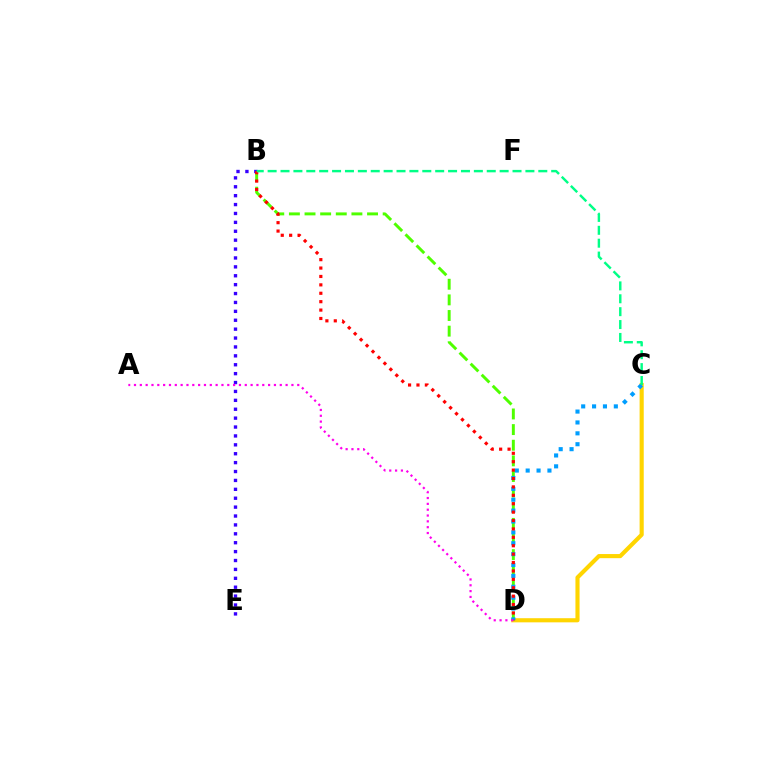{('C', 'D'): [{'color': '#ffd500', 'line_style': 'solid', 'thickness': 2.97}, {'color': '#009eff', 'line_style': 'dotted', 'thickness': 2.96}], ('B', 'D'): [{'color': '#4fff00', 'line_style': 'dashed', 'thickness': 2.12}, {'color': '#ff0000', 'line_style': 'dotted', 'thickness': 2.28}], ('B', 'E'): [{'color': '#3700ff', 'line_style': 'dotted', 'thickness': 2.42}], ('A', 'D'): [{'color': '#ff00ed', 'line_style': 'dotted', 'thickness': 1.58}], ('B', 'C'): [{'color': '#00ff86', 'line_style': 'dashed', 'thickness': 1.75}]}